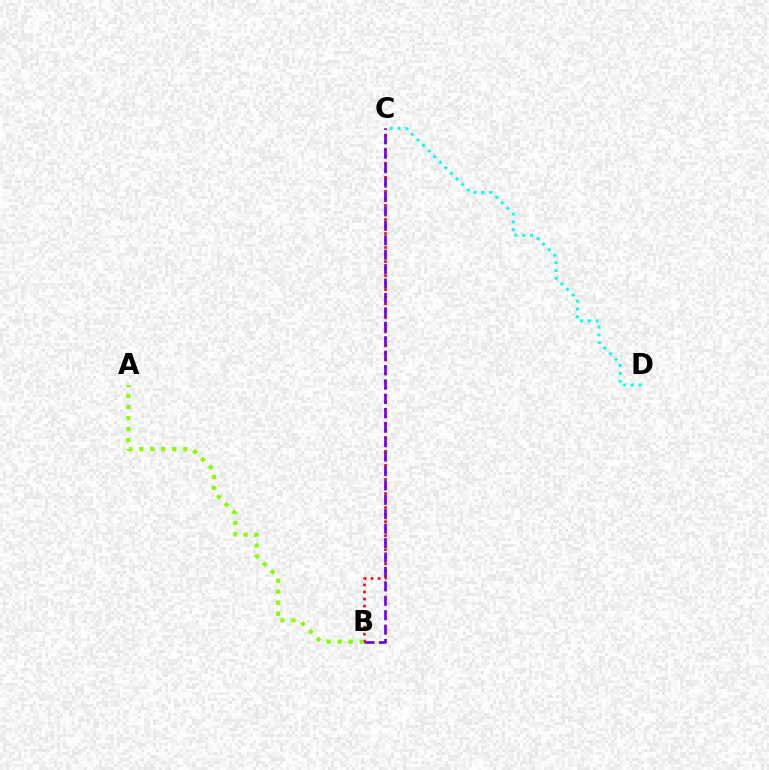{('B', 'C'): [{'color': '#ff0000', 'line_style': 'dotted', 'thickness': 1.91}, {'color': '#7200ff', 'line_style': 'dashed', 'thickness': 1.96}], ('A', 'B'): [{'color': '#84ff00', 'line_style': 'dotted', 'thickness': 2.99}], ('C', 'D'): [{'color': '#00fff6', 'line_style': 'dotted', 'thickness': 2.14}]}